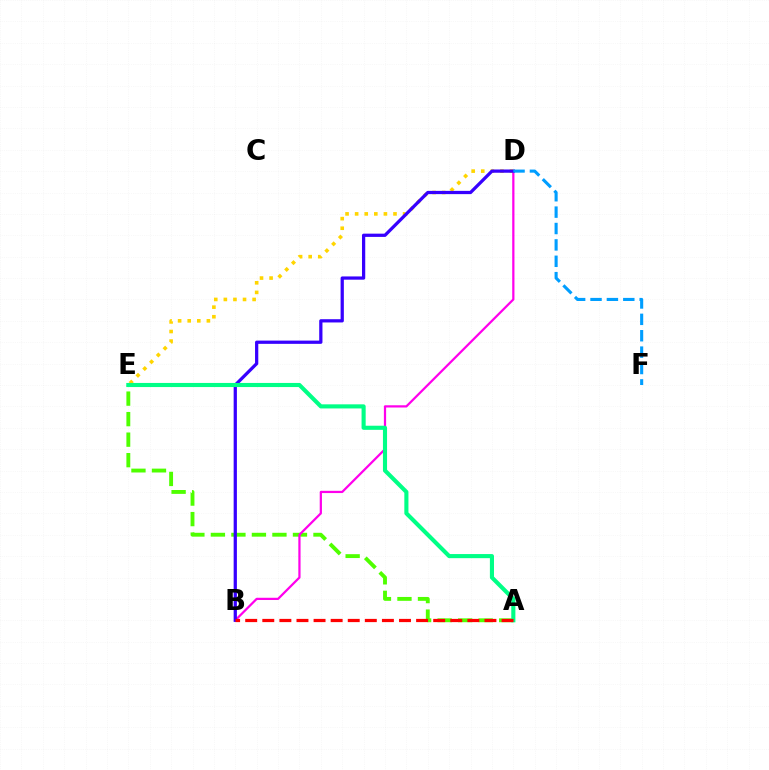{('A', 'E'): [{'color': '#4fff00', 'line_style': 'dashed', 'thickness': 2.79}, {'color': '#00ff86', 'line_style': 'solid', 'thickness': 2.96}], ('D', 'E'): [{'color': '#ffd500', 'line_style': 'dotted', 'thickness': 2.61}], ('B', 'D'): [{'color': '#ff00ed', 'line_style': 'solid', 'thickness': 1.61}, {'color': '#3700ff', 'line_style': 'solid', 'thickness': 2.34}], ('D', 'F'): [{'color': '#009eff', 'line_style': 'dashed', 'thickness': 2.23}], ('A', 'B'): [{'color': '#ff0000', 'line_style': 'dashed', 'thickness': 2.32}]}